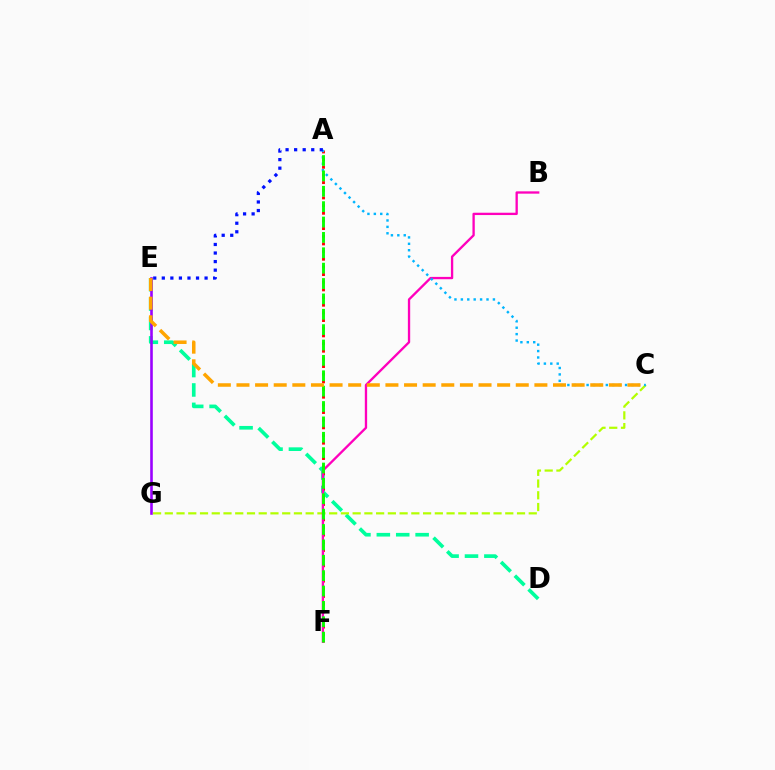{('D', 'E'): [{'color': '#00ff9d', 'line_style': 'dashed', 'thickness': 2.63}], ('A', 'F'): [{'color': '#ff0000', 'line_style': 'dotted', 'thickness': 2.08}, {'color': '#08ff00', 'line_style': 'dashed', 'thickness': 2.09}], ('E', 'G'): [{'color': '#9b00ff', 'line_style': 'solid', 'thickness': 1.87}], ('C', 'G'): [{'color': '#b3ff00', 'line_style': 'dashed', 'thickness': 1.59}], ('B', 'F'): [{'color': '#ff00bd', 'line_style': 'solid', 'thickness': 1.67}], ('A', 'C'): [{'color': '#00b5ff', 'line_style': 'dotted', 'thickness': 1.74}], ('A', 'E'): [{'color': '#0010ff', 'line_style': 'dotted', 'thickness': 2.32}], ('C', 'E'): [{'color': '#ffa500', 'line_style': 'dashed', 'thickness': 2.53}]}